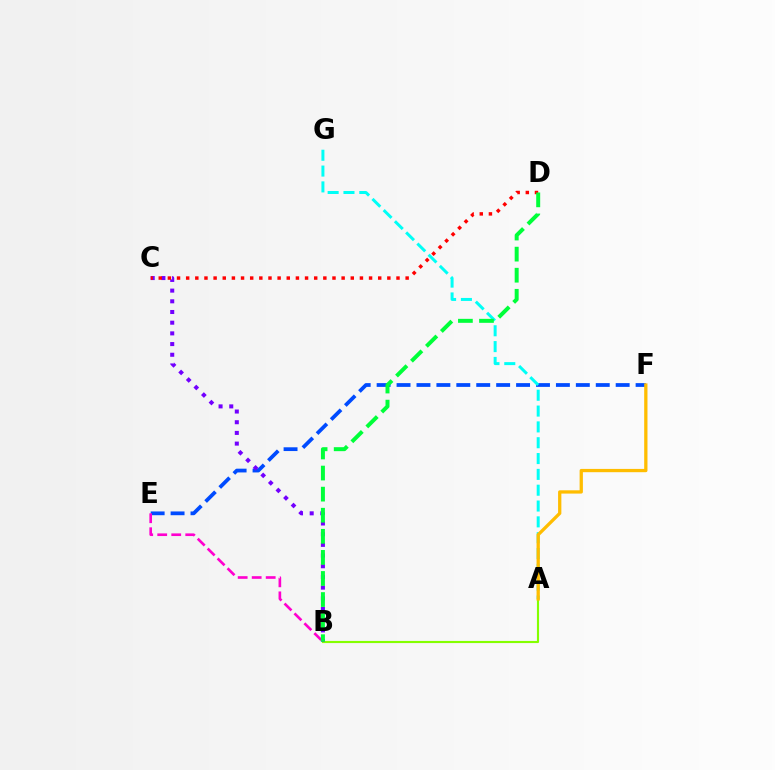{('E', 'F'): [{'color': '#004bff', 'line_style': 'dashed', 'thickness': 2.71}], ('A', 'G'): [{'color': '#00fff6', 'line_style': 'dashed', 'thickness': 2.15}], ('A', 'B'): [{'color': '#84ff00', 'line_style': 'solid', 'thickness': 1.54}], ('A', 'F'): [{'color': '#ffbd00', 'line_style': 'solid', 'thickness': 2.36}], ('B', 'E'): [{'color': '#ff00cf', 'line_style': 'dashed', 'thickness': 1.9}], ('B', 'C'): [{'color': '#7200ff', 'line_style': 'dotted', 'thickness': 2.9}], ('C', 'D'): [{'color': '#ff0000', 'line_style': 'dotted', 'thickness': 2.48}], ('B', 'D'): [{'color': '#00ff39', 'line_style': 'dashed', 'thickness': 2.86}]}